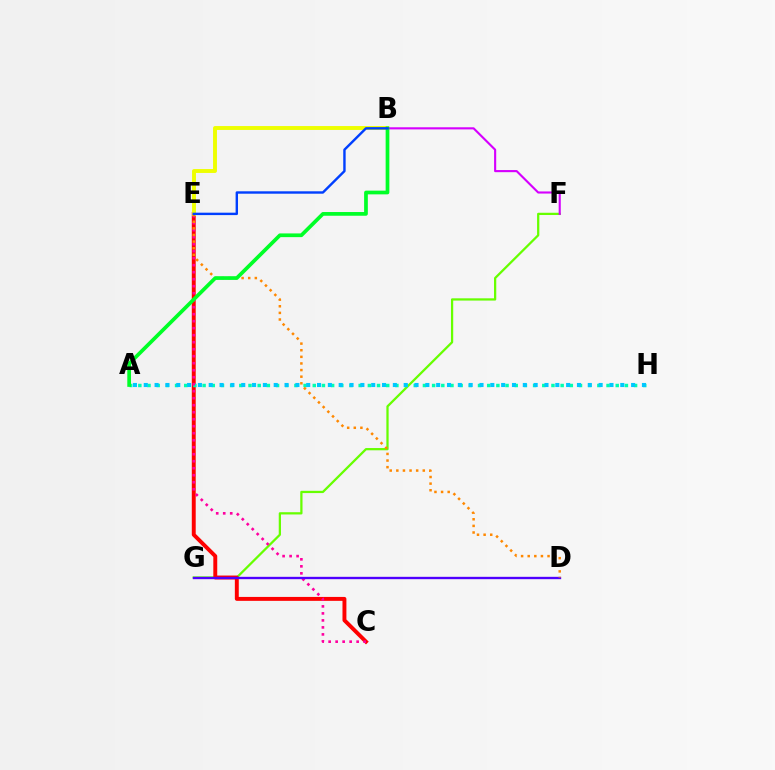{('F', 'G'): [{'color': '#66ff00', 'line_style': 'solid', 'thickness': 1.62}], ('C', 'E'): [{'color': '#ff0000', 'line_style': 'solid', 'thickness': 2.82}, {'color': '#ff00a0', 'line_style': 'dotted', 'thickness': 1.9}], ('B', 'F'): [{'color': '#d600ff', 'line_style': 'solid', 'thickness': 1.53}], ('A', 'H'): [{'color': '#00ffaf', 'line_style': 'dotted', 'thickness': 2.49}, {'color': '#00c7ff', 'line_style': 'dotted', 'thickness': 2.94}], ('D', 'G'): [{'color': '#4f00ff', 'line_style': 'solid', 'thickness': 1.69}], ('B', 'E'): [{'color': '#eeff00', 'line_style': 'solid', 'thickness': 2.81}, {'color': '#003fff', 'line_style': 'solid', 'thickness': 1.73}], ('D', 'E'): [{'color': '#ff8800', 'line_style': 'dotted', 'thickness': 1.8}], ('A', 'B'): [{'color': '#00ff27', 'line_style': 'solid', 'thickness': 2.67}]}